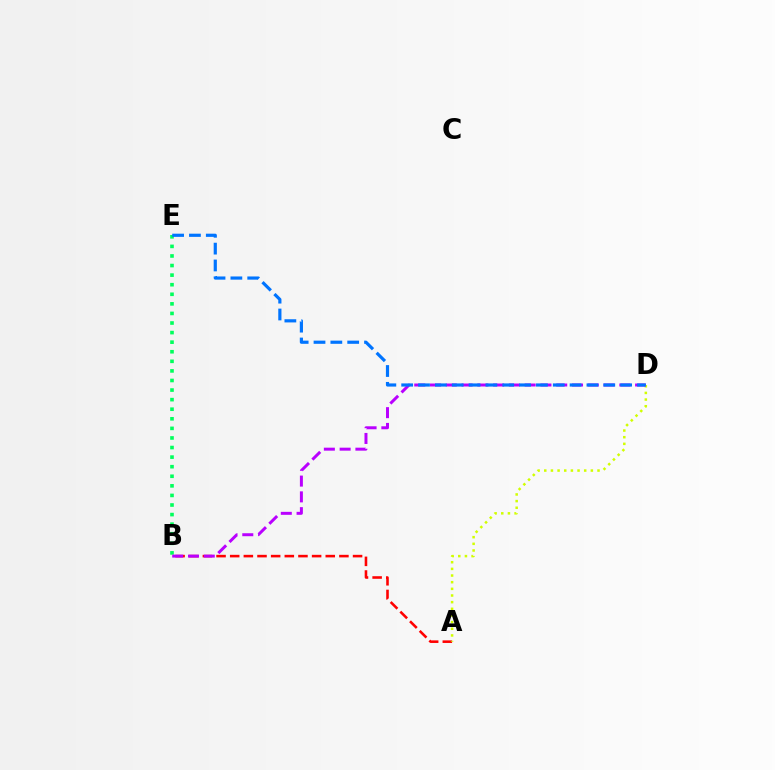{('A', 'B'): [{'color': '#ff0000', 'line_style': 'dashed', 'thickness': 1.85}], ('B', 'E'): [{'color': '#00ff5c', 'line_style': 'dotted', 'thickness': 2.6}], ('A', 'D'): [{'color': '#d1ff00', 'line_style': 'dotted', 'thickness': 1.81}], ('B', 'D'): [{'color': '#b900ff', 'line_style': 'dashed', 'thickness': 2.14}], ('D', 'E'): [{'color': '#0074ff', 'line_style': 'dashed', 'thickness': 2.29}]}